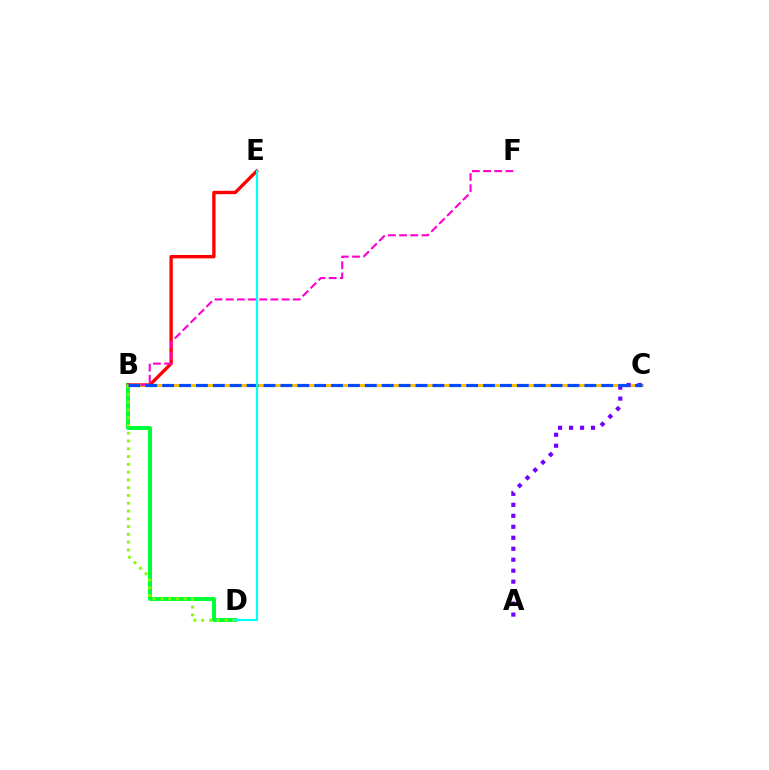{('B', 'D'): [{'color': '#00ff39', 'line_style': 'solid', 'thickness': 2.86}, {'color': '#84ff00', 'line_style': 'dotted', 'thickness': 2.11}], ('B', 'E'): [{'color': '#ff0000', 'line_style': 'solid', 'thickness': 2.41}], ('B', 'C'): [{'color': '#ffbd00', 'line_style': 'solid', 'thickness': 2.08}, {'color': '#004bff', 'line_style': 'dashed', 'thickness': 2.29}], ('B', 'F'): [{'color': '#ff00cf', 'line_style': 'dashed', 'thickness': 1.52}], ('A', 'C'): [{'color': '#7200ff', 'line_style': 'dotted', 'thickness': 2.98}], ('D', 'E'): [{'color': '#00fff6', 'line_style': 'solid', 'thickness': 1.57}]}